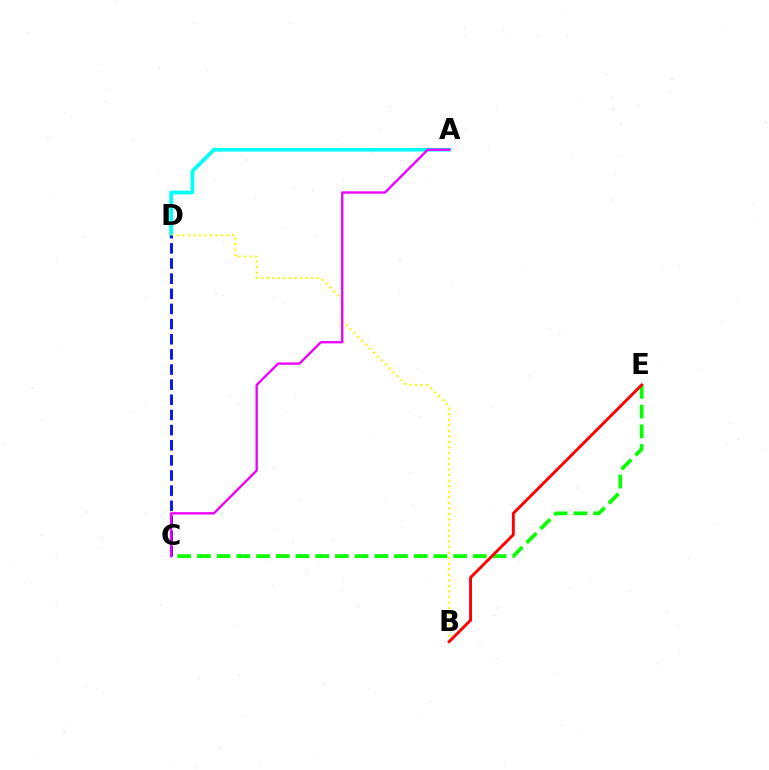{('A', 'D'): [{'color': '#00fff6', 'line_style': 'solid', 'thickness': 2.66}], ('B', 'D'): [{'color': '#fcf500', 'line_style': 'dotted', 'thickness': 1.5}], ('C', 'E'): [{'color': '#08ff00', 'line_style': 'dashed', 'thickness': 2.68}], ('C', 'D'): [{'color': '#0010ff', 'line_style': 'dashed', 'thickness': 2.06}], ('B', 'E'): [{'color': '#ff0000', 'line_style': 'solid', 'thickness': 2.09}], ('A', 'C'): [{'color': '#ee00ff', 'line_style': 'solid', 'thickness': 1.69}]}